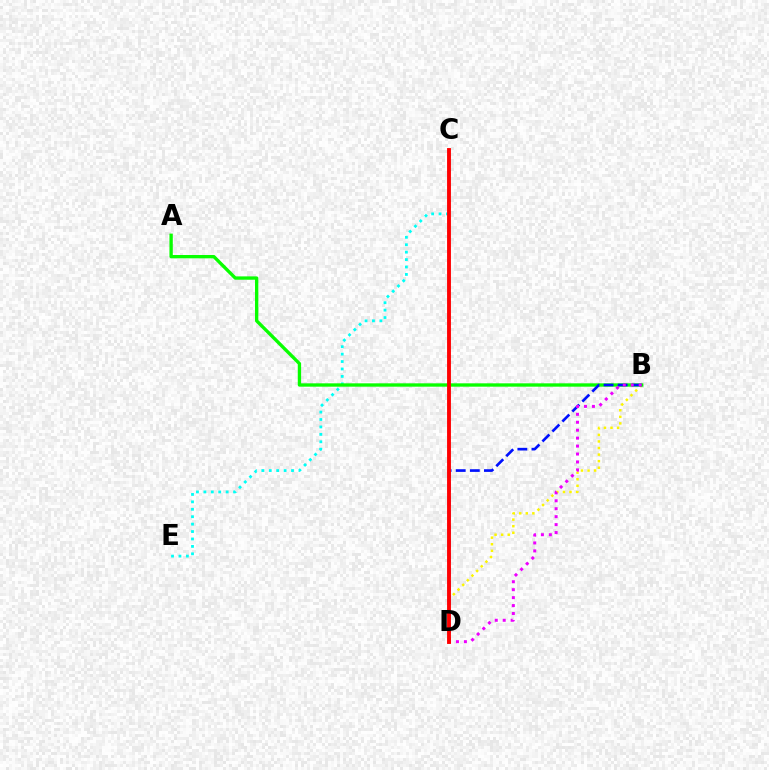{('C', 'E'): [{'color': '#00fff6', 'line_style': 'dotted', 'thickness': 2.02}], ('B', 'D'): [{'color': '#fcf500', 'line_style': 'dotted', 'thickness': 1.79}, {'color': '#0010ff', 'line_style': 'dashed', 'thickness': 1.92}, {'color': '#ee00ff', 'line_style': 'dotted', 'thickness': 2.16}], ('A', 'B'): [{'color': '#08ff00', 'line_style': 'solid', 'thickness': 2.4}], ('C', 'D'): [{'color': '#ff0000', 'line_style': 'solid', 'thickness': 2.79}]}